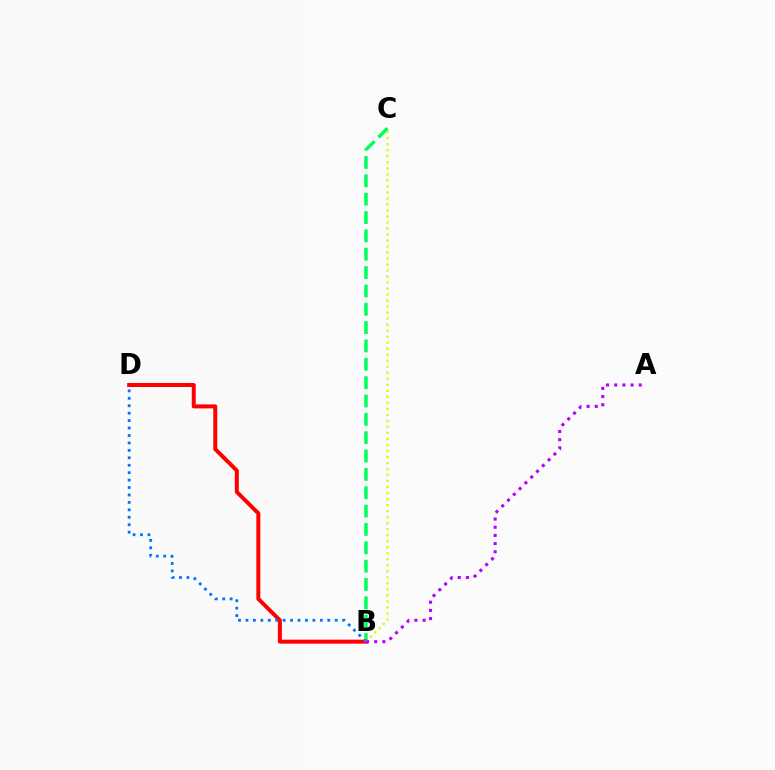{('B', 'C'): [{'color': '#00ff5c', 'line_style': 'dashed', 'thickness': 2.49}, {'color': '#d1ff00', 'line_style': 'dotted', 'thickness': 1.63}], ('B', 'D'): [{'color': '#ff0000', 'line_style': 'solid', 'thickness': 2.87}, {'color': '#0074ff', 'line_style': 'dotted', 'thickness': 2.02}], ('A', 'B'): [{'color': '#b900ff', 'line_style': 'dotted', 'thickness': 2.22}]}